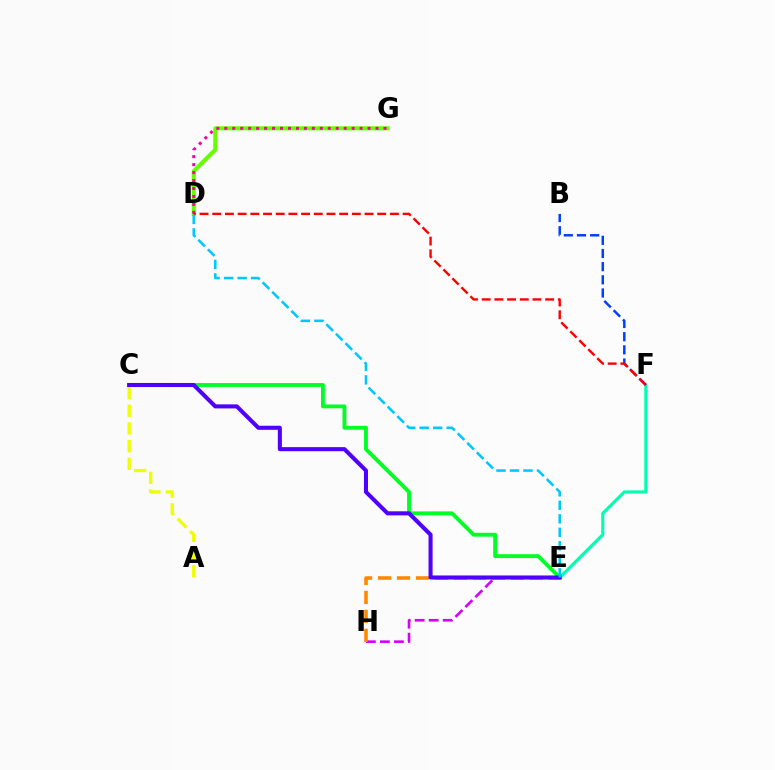{('C', 'E'): [{'color': '#00ff27', 'line_style': 'solid', 'thickness': 2.78}, {'color': '#4f00ff', 'line_style': 'solid', 'thickness': 2.92}], ('D', 'G'): [{'color': '#66ff00', 'line_style': 'solid', 'thickness': 2.92}, {'color': '#ff00a0', 'line_style': 'dotted', 'thickness': 2.16}], ('E', 'F'): [{'color': '#00ffaf', 'line_style': 'solid', 'thickness': 2.25}], ('E', 'H'): [{'color': '#d600ff', 'line_style': 'dashed', 'thickness': 1.91}, {'color': '#ff8800', 'line_style': 'dashed', 'thickness': 2.58}], ('A', 'C'): [{'color': '#eeff00', 'line_style': 'dashed', 'thickness': 2.41}], ('B', 'F'): [{'color': '#003fff', 'line_style': 'dashed', 'thickness': 1.79}], ('D', 'F'): [{'color': '#ff0000', 'line_style': 'dashed', 'thickness': 1.72}], ('D', 'E'): [{'color': '#00c7ff', 'line_style': 'dashed', 'thickness': 1.83}]}